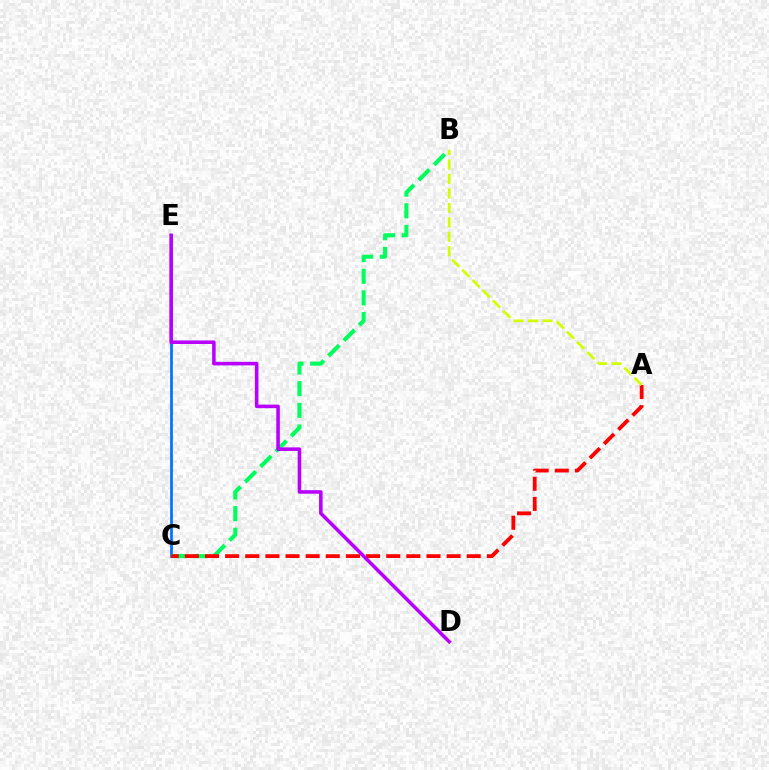{('C', 'E'): [{'color': '#0074ff', 'line_style': 'solid', 'thickness': 1.97}], ('B', 'C'): [{'color': '#00ff5c', 'line_style': 'dashed', 'thickness': 2.94}], ('A', 'C'): [{'color': '#ff0000', 'line_style': 'dashed', 'thickness': 2.74}], ('A', 'B'): [{'color': '#d1ff00', 'line_style': 'dashed', 'thickness': 1.97}], ('D', 'E'): [{'color': '#b900ff', 'line_style': 'solid', 'thickness': 2.56}]}